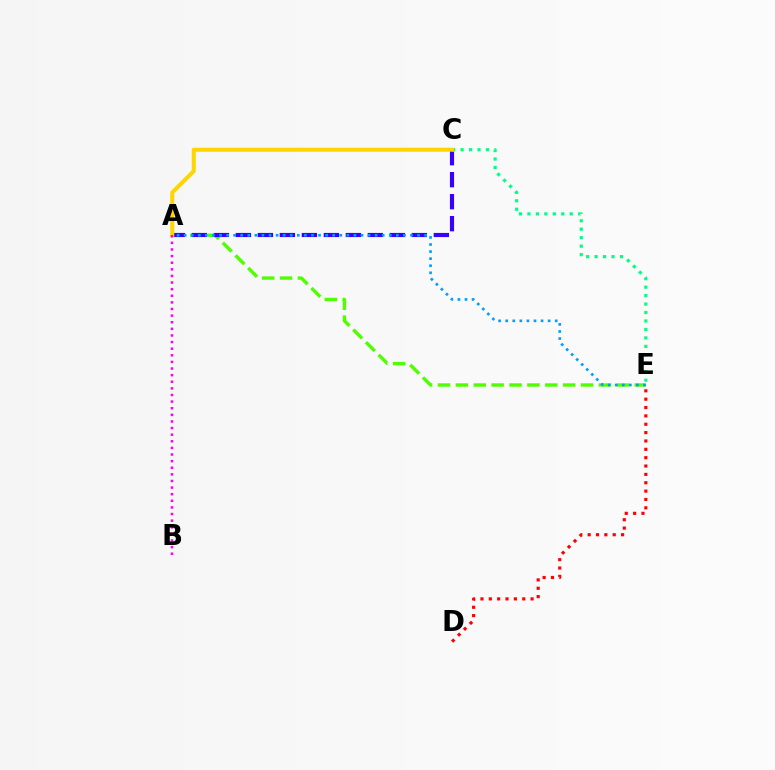{('A', 'E'): [{'color': '#4fff00', 'line_style': 'dashed', 'thickness': 2.43}, {'color': '#009eff', 'line_style': 'dotted', 'thickness': 1.92}], ('A', 'C'): [{'color': '#3700ff', 'line_style': 'dashed', 'thickness': 2.99}, {'color': '#ffd500', 'line_style': 'solid', 'thickness': 2.9}], ('C', 'E'): [{'color': '#00ff86', 'line_style': 'dotted', 'thickness': 2.3}], ('A', 'B'): [{'color': '#ff00ed', 'line_style': 'dotted', 'thickness': 1.8}], ('D', 'E'): [{'color': '#ff0000', 'line_style': 'dotted', 'thickness': 2.27}]}